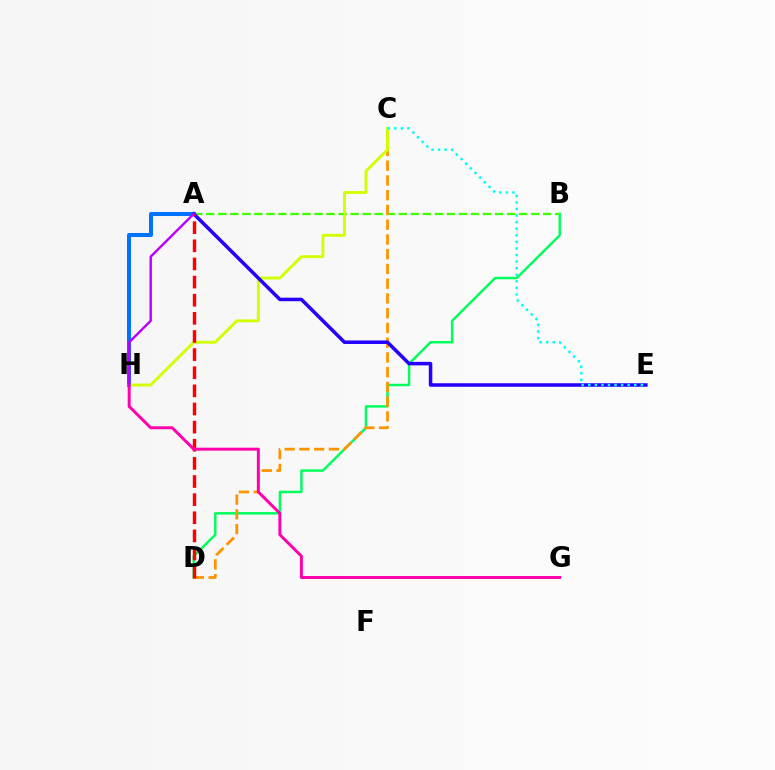{('A', 'H'): [{'color': '#0074ff', 'line_style': 'solid', 'thickness': 2.9}, {'color': '#b900ff', 'line_style': 'solid', 'thickness': 1.73}], ('B', 'D'): [{'color': '#00ff5c', 'line_style': 'solid', 'thickness': 1.77}], ('A', 'B'): [{'color': '#3dff00', 'line_style': 'dashed', 'thickness': 1.63}], ('C', 'D'): [{'color': '#ff9400', 'line_style': 'dashed', 'thickness': 2.0}], ('C', 'H'): [{'color': '#d1ff00', 'line_style': 'solid', 'thickness': 2.08}], ('A', 'E'): [{'color': '#2500ff', 'line_style': 'solid', 'thickness': 2.53}], ('A', 'D'): [{'color': '#ff0000', 'line_style': 'dashed', 'thickness': 2.46}], ('C', 'E'): [{'color': '#00fff6', 'line_style': 'dotted', 'thickness': 1.79}], ('G', 'H'): [{'color': '#ff00ac', 'line_style': 'solid', 'thickness': 2.13}]}